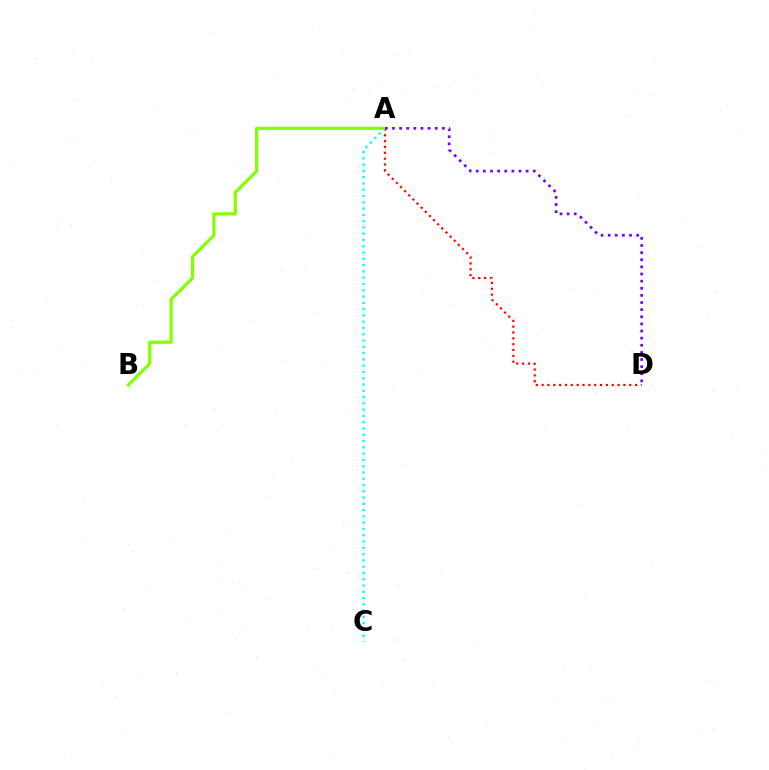{('A', 'C'): [{'color': '#00fff6', 'line_style': 'dotted', 'thickness': 1.71}], ('A', 'D'): [{'color': '#ff0000', 'line_style': 'dotted', 'thickness': 1.59}, {'color': '#7200ff', 'line_style': 'dotted', 'thickness': 1.94}], ('A', 'B'): [{'color': '#84ff00', 'line_style': 'solid', 'thickness': 2.31}]}